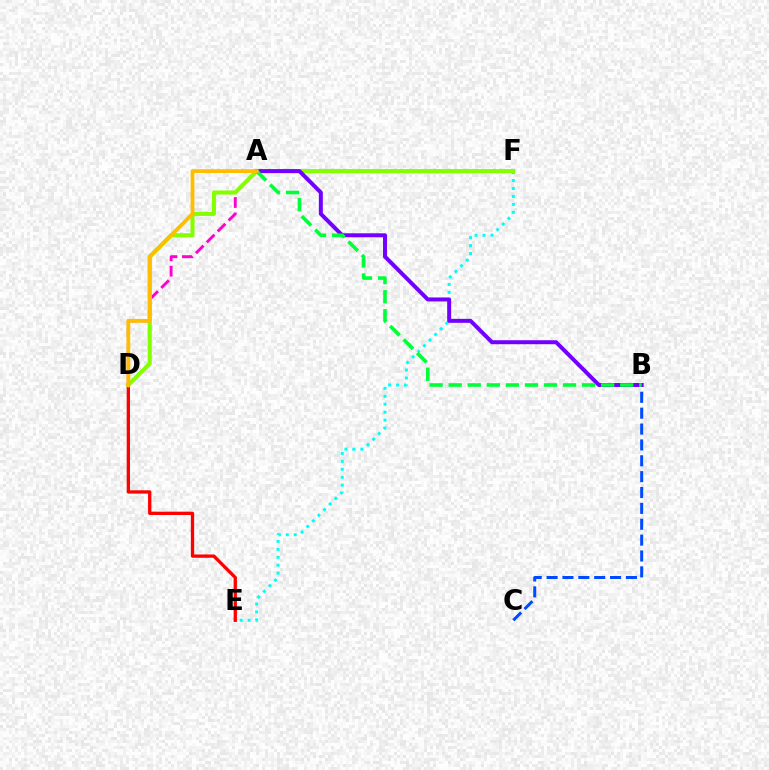{('A', 'D'): [{'color': '#ff00cf', 'line_style': 'dashed', 'thickness': 2.09}, {'color': '#ffbd00', 'line_style': 'solid', 'thickness': 2.74}], ('E', 'F'): [{'color': '#00fff6', 'line_style': 'dotted', 'thickness': 2.16}], ('B', 'C'): [{'color': '#004bff', 'line_style': 'dashed', 'thickness': 2.16}], ('D', 'E'): [{'color': '#ff0000', 'line_style': 'solid', 'thickness': 2.37}], ('D', 'F'): [{'color': '#84ff00', 'line_style': 'solid', 'thickness': 2.95}], ('A', 'B'): [{'color': '#7200ff', 'line_style': 'solid', 'thickness': 2.87}, {'color': '#00ff39', 'line_style': 'dashed', 'thickness': 2.59}]}